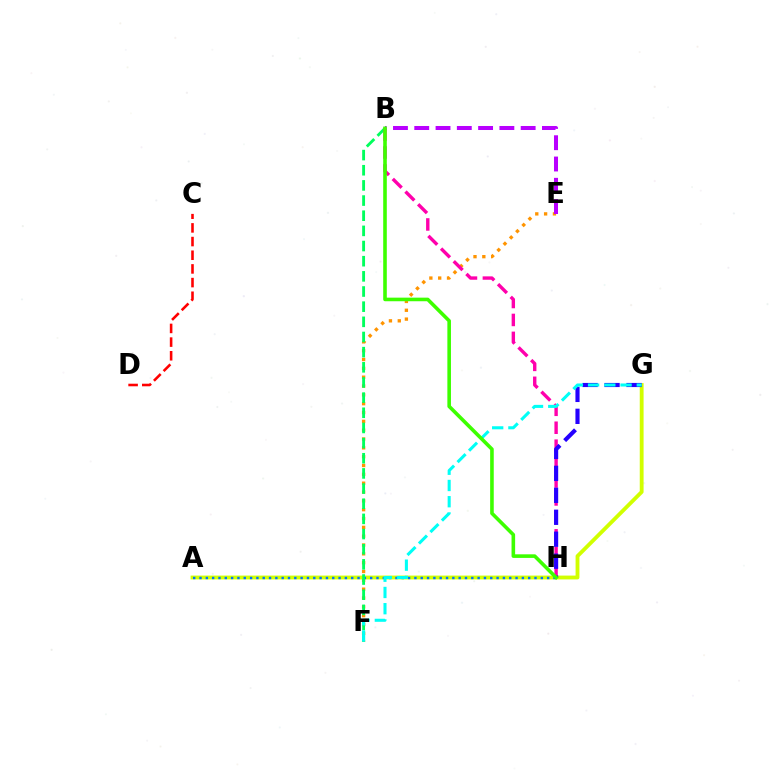{('E', 'F'): [{'color': '#ff9400', 'line_style': 'dotted', 'thickness': 2.4}], ('B', 'E'): [{'color': '#b900ff', 'line_style': 'dashed', 'thickness': 2.89}], ('A', 'G'): [{'color': '#d1ff00', 'line_style': 'solid', 'thickness': 2.76}], ('A', 'H'): [{'color': '#0074ff', 'line_style': 'dotted', 'thickness': 1.72}], ('B', 'F'): [{'color': '#00ff5c', 'line_style': 'dashed', 'thickness': 2.06}], ('B', 'H'): [{'color': '#ff00ac', 'line_style': 'dashed', 'thickness': 2.44}, {'color': '#3dff00', 'line_style': 'solid', 'thickness': 2.59}], ('G', 'H'): [{'color': '#2500ff', 'line_style': 'dashed', 'thickness': 2.98}], ('F', 'G'): [{'color': '#00fff6', 'line_style': 'dashed', 'thickness': 2.21}], ('C', 'D'): [{'color': '#ff0000', 'line_style': 'dashed', 'thickness': 1.86}]}